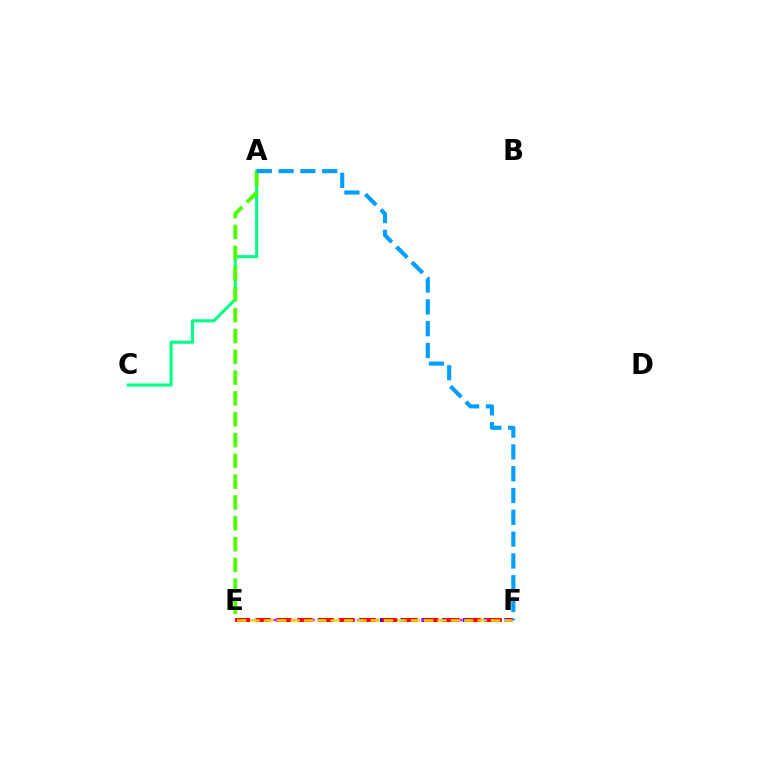{('E', 'F'): [{'color': '#3700ff', 'line_style': 'dashed', 'thickness': 2.81}, {'color': '#ff00ed', 'line_style': 'dotted', 'thickness': 1.75}, {'color': '#ff0000', 'line_style': 'dashed', 'thickness': 2.85}, {'color': '#ffd500', 'line_style': 'dashed', 'thickness': 1.81}], ('A', 'C'): [{'color': '#00ff86', 'line_style': 'solid', 'thickness': 2.23}], ('A', 'E'): [{'color': '#4fff00', 'line_style': 'dashed', 'thickness': 2.83}], ('A', 'F'): [{'color': '#009eff', 'line_style': 'dashed', 'thickness': 2.96}]}